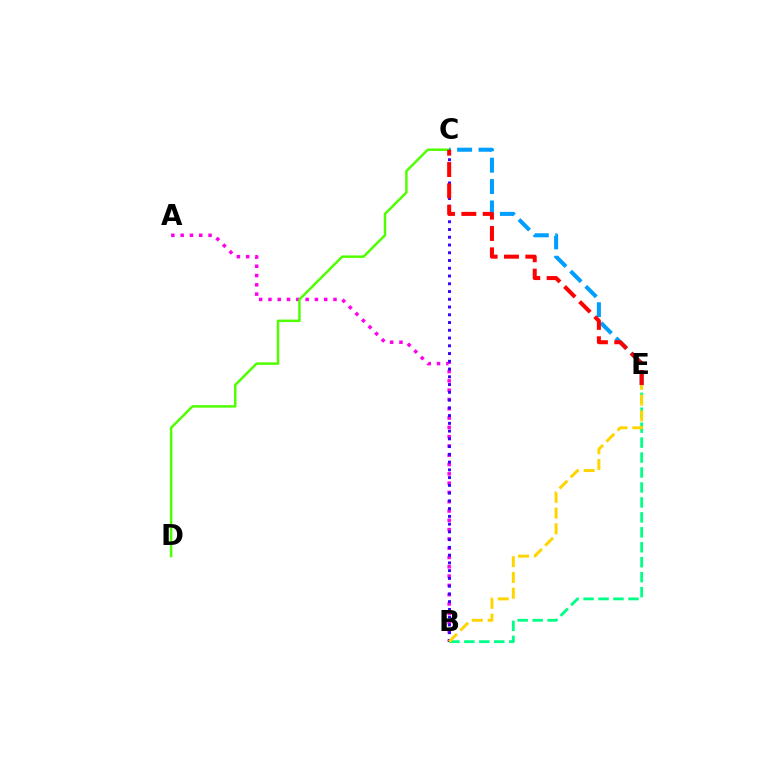{('A', 'B'): [{'color': '#ff00ed', 'line_style': 'dotted', 'thickness': 2.53}], ('B', 'E'): [{'color': '#00ff86', 'line_style': 'dashed', 'thickness': 2.03}, {'color': '#ffd500', 'line_style': 'dashed', 'thickness': 2.14}], ('C', 'D'): [{'color': '#4fff00', 'line_style': 'solid', 'thickness': 1.78}], ('B', 'C'): [{'color': '#3700ff', 'line_style': 'dotted', 'thickness': 2.11}], ('C', 'E'): [{'color': '#009eff', 'line_style': 'dashed', 'thickness': 2.91}, {'color': '#ff0000', 'line_style': 'dashed', 'thickness': 2.9}]}